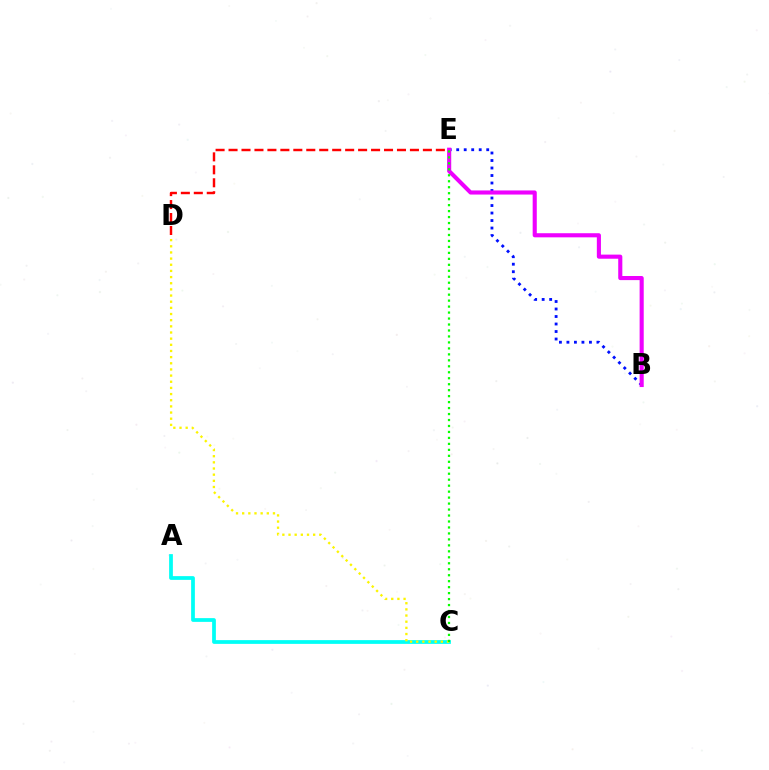{('D', 'E'): [{'color': '#ff0000', 'line_style': 'dashed', 'thickness': 1.76}], ('A', 'C'): [{'color': '#00fff6', 'line_style': 'solid', 'thickness': 2.7}], ('B', 'E'): [{'color': '#0010ff', 'line_style': 'dotted', 'thickness': 2.04}, {'color': '#ee00ff', 'line_style': 'solid', 'thickness': 2.96}], ('C', 'D'): [{'color': '#fcf500', 'line_style': 'dotted', 'thickness': 1.67}], ('C', 'E'): [{'color': '#08ff00', 'line_style': 'dotted', 'thickness': 1.62}]}